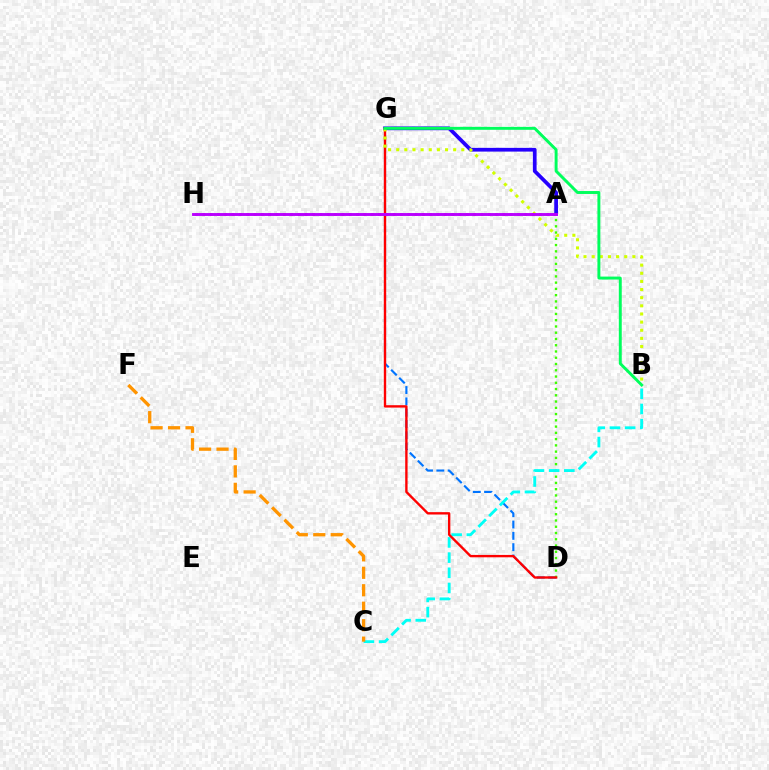{('D', 'G'): [{'color': '#0074ff', 'line_style': 'dashed', 'thickness': 1.54}, {'color': '#ff0000', 'line_style': 'solid', 'thickness': 1.71}], ('A', 'G'): [{'color': '#2500ff', 'line_style': 'solid', 'thickness': 2.69}], ('A', 'D'): [{'color': '#3dff00', 'line_style': 'dotted', 'thickness': 1.7}], ('B', 'C'): [{'color': '#00fff6', 'line_style': 'dashed', 'thickness': 2.06}], ('B', 'G'): [{'color': '#d1ff00', 'line_style': 'dotted', 'thickness': 2.21}, {'color': '#00ff5c', 'line_style': 'solid', 'thickness': 2.11}], ('A', 'H'): [{'color': '#ff00ac', 'line_style': 'dotted', 'thickness': 1.99}, {'color': '#b900ff', 'line_style': 'solid', 'thickness': 2.08}], ('C', 'F'): [{'color': '#ff9400', 'line_style': 'dashed', 'thickness': 2.37}]}